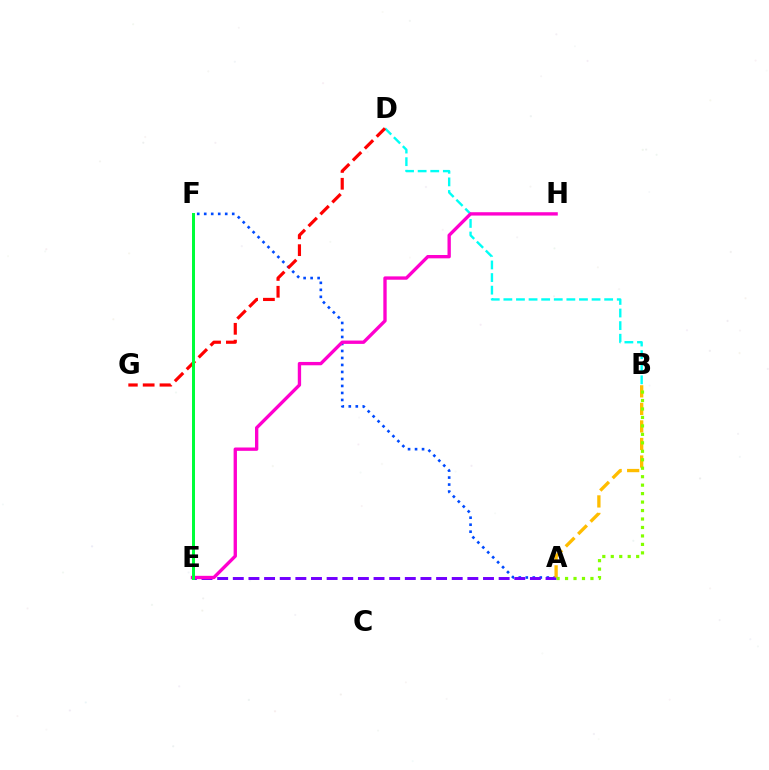{('A', 'F'): [{'color': '#004bff', 'line_style': 'dotted', 'thickness': 1.9}], ('A', 'E'): [{'color': '#7200ff', 'line_style': 'dashed', 'thickness': 2.12}], ('B', 'D'): [{'color': '#00fff6', 'line_style': 'dashed', 'thickness': 1.71}], ('D', 'G'): [{'color': '#ff0000', 'line_style': 'dashed', 'thickness': 2.29}], ('E', 'H'): [{'color': '#ff00cf', 'line_style': 'solid', 'thickness': 2.41}], ('A', 'B'): [{'color': '#ffbd00', 'line_style': 'dashed', 'thickness': 2.38}, {'color': '#84ff00', 'line_style': 'dotted', 'thickness': 2.3}], ('E', 'F'): [{'color': '#00ff39', 'line_style': 'solid', 'thickness': 2.16}]}